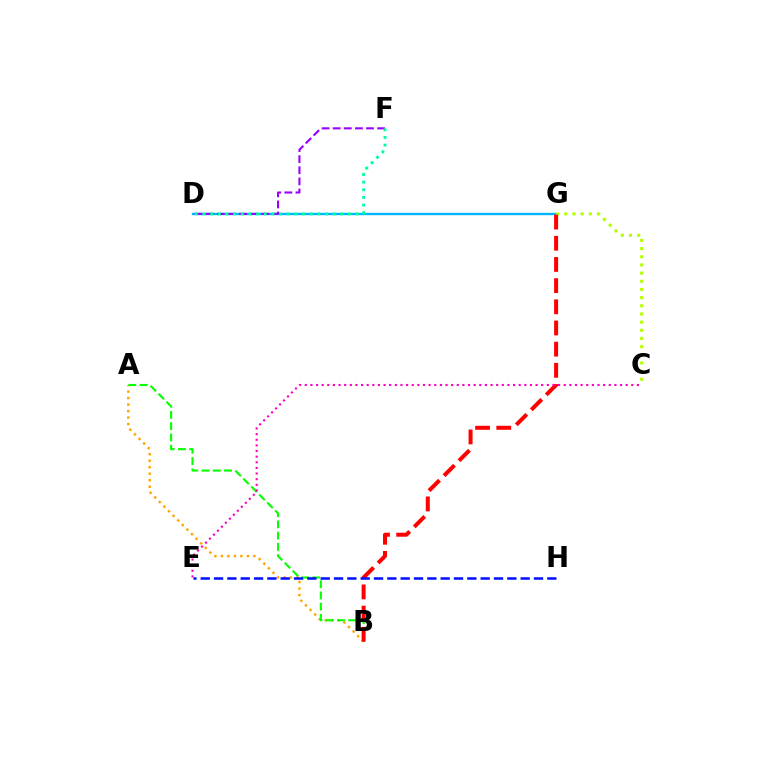{('D', 'G'): [{'color': '#00b5ff', 'line_style': 'solid', 'thickness': 1.69}], ('D', 'F'): [{'color': '#9b00ff', 'line_style': 'dashed', 'thickness': 1.51}, {'color': '#00ff9d', 'line_style': 'dotted', 'thickness': 2.08}], ('A', 'B'): [{'color': '#ffa500', 'line_style': 'dotted', 'thickness': 1.77}, {'color': '#08ff00', 'line_style': 'dashed', 'thickness': 1.53}], ('C', 'G'): [{'color': '#b3ff00', 'line_style': 'dotted', 'thickness': 2.22}], ('B', 'G'): [{'color': '#ff0000', 'line_style': 'dashed', 'thickness': 2.88}], ('E', 'H'): [{'color': '#0010ff', 'line_style': 'dashed', 'thickness': 1.81}], ('C', 'E'): [{'color': '#ff00bd', 'line_style': 'dotted', 'thickness': 1.53}]}